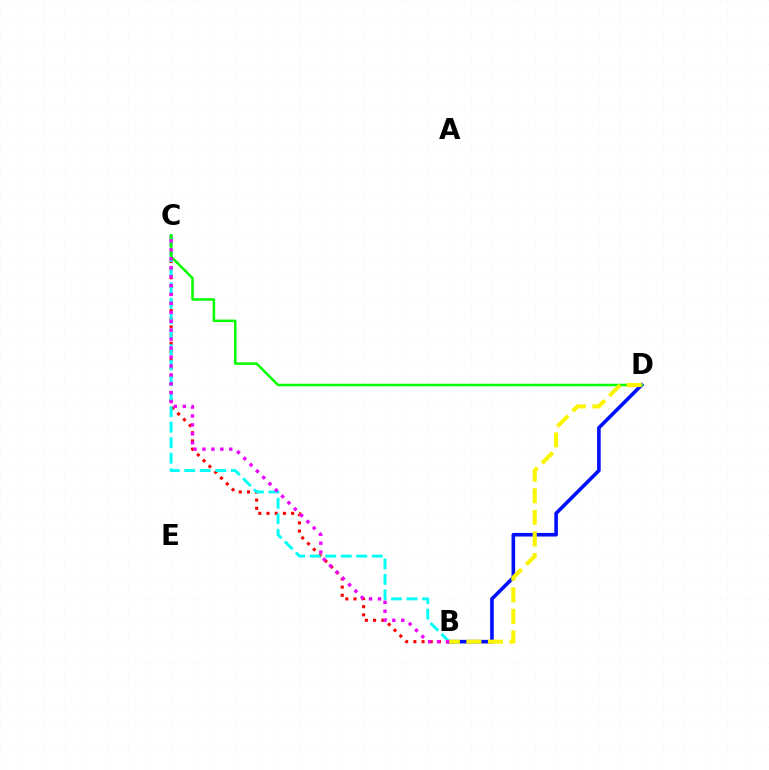{('B', 'D'): [{'color': '#0010ff', 'line_style': 'solid', 'thickness': 2.6}, {'color': '#fcf500', 'line_style': 'dashed', 'thickness': 2.93}], ('B', 'C'): [{'color': '#ff0000', 'line_style': 'dotted', 'thickness': 2.23}, {'color': '#00fff6', 'line_style': 'dashed', 'thickness': 2.11}, {'color': '#ee00ff', 'line_style': 'dotted', 'thickness': 2.43}], ('C', 'D'): [{'color': '#08ff00', 'line_style': 'solid', 'thickness': 1.82}]}